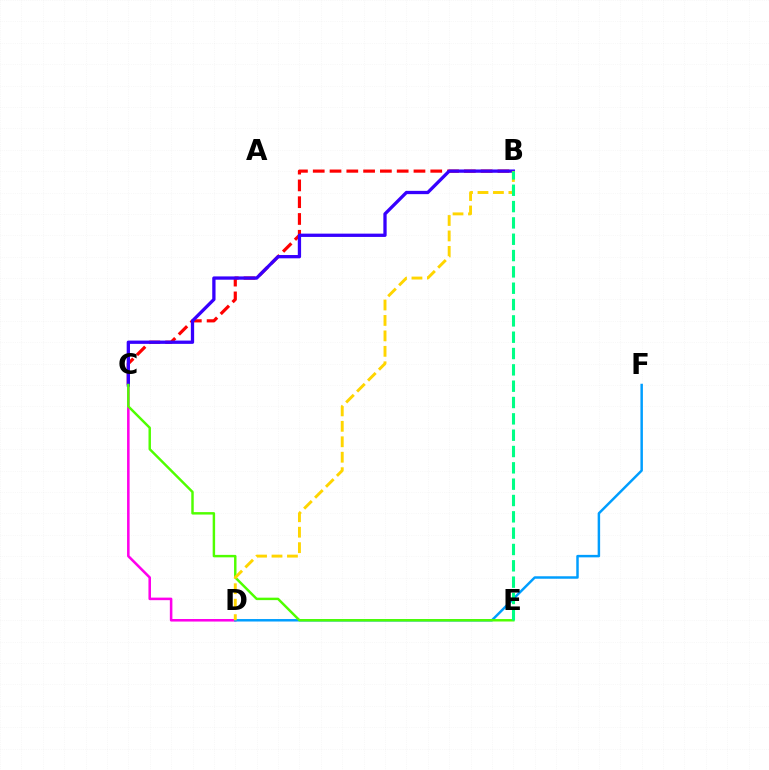{('C', 'D'): [{'color': '#ff00ed', 'line_style': 'solid', 'thickness': 1.84}], ('D', 'F'): [{'color': '#009eff', 'line_style': 'solid', 'thickness': 1.78}], ('B', 'C'): [{'color': '#ff0000', 'line_style': 'dashed', 'thickness': 2.28}, {'color': '#3700ff', 'line_style': 'solid', 'thickness': 2.37}], ('C', 'E'): [{'color': '#4fff00', 'line_style': 'solid', 'thickness': 1.77}], ('B', 'D'): [{'color': '#ffd500', 'line_style': 'dashed', 'thickness': 2.1}], ('B', 'E'): [{'color': '#00ff86', 'line_style': 'dashed', 'thickness': 2.22}]}